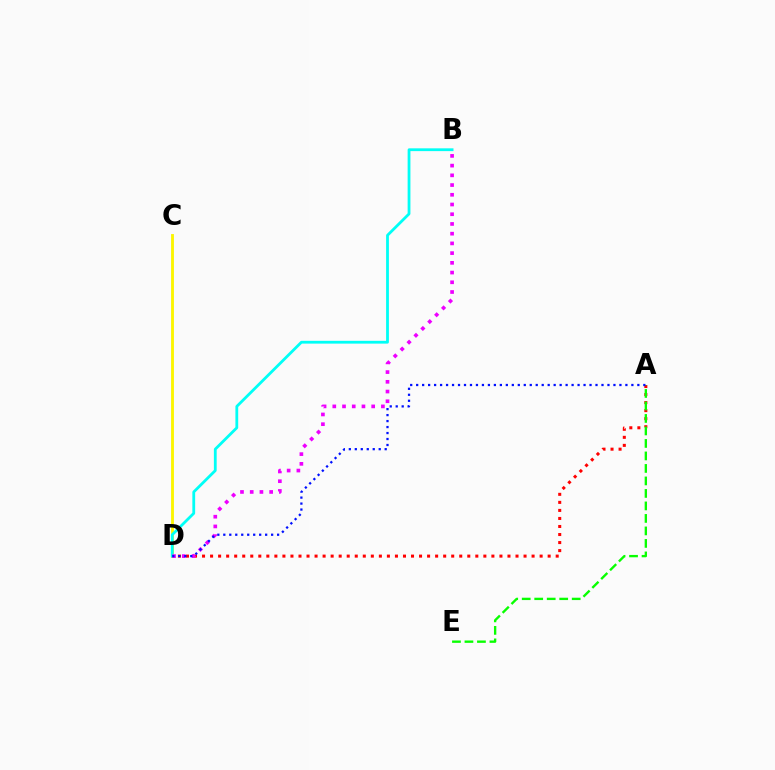{('A', 'D'): [{'color': '#ff0000', 'line_style': 'dotted', 'thickness': 2.18}, {'color': '#0010ff', 'line_style': 'dotted', 'thickness': 1.62}], ('A', 'E'): [{'color': '#08ff00', 'line_style': 'dashed', 'thickness': 1.7}], ('C', 'D'): [{'color': '#fcf500', 'line_style': 'solid', 'thickness': 2.05}], ('B', 'D'): [{'color': '#00fff6', 'line_style': 'solid', 'thickness': 2.01}, {'color': '#ee00ff', 'line_style': 'dotted', 'thickness': 2.64}]}